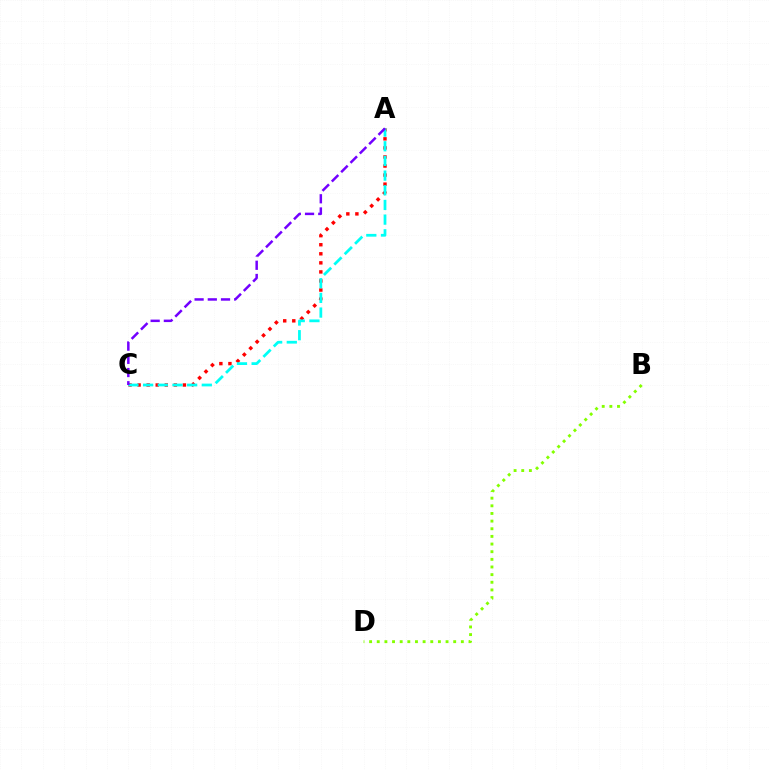{('B', 'D'): [{'color': '#84ff00', 'line_style': 'dotted', 'thickness': 2.08}], ('A', 'C'): [{'color': '#ff0000', 'line_style': 'dotted', 'thickness': 2.46}, {'color': '#00fff6', 'line_style': 'dashed', 'thickness': 1.99}, {'color': '#7200ff', 'line_style': 'dashed', 'thickness': 1.79}]}